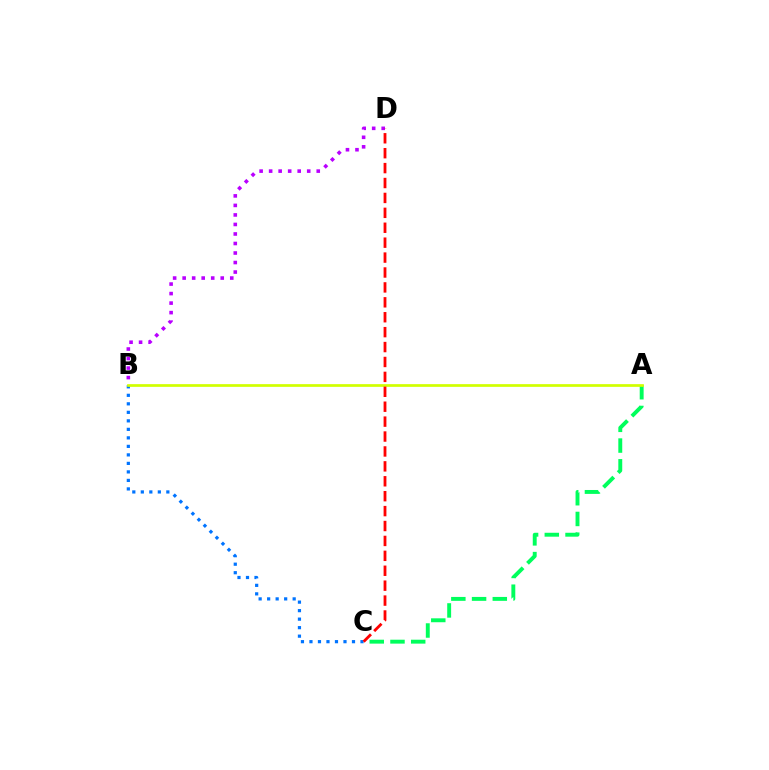{('B', 'C'): [{'color': '#0074ff', 'line_style': 'dotted', 'thickness': 2.31}], ('A', 'C'): [{'color': '#00ff5c', 'line_style': 'dashed', 'thickness': 2.82}], ('B', 'D'): [{'color': '#b900ff', 'line_style': 'dotted', 'thickness': 2.59}], ('A', 'B'): [{'color': '#d1ff00', 'line_style': 'solid', 'thickness': 1.95}], ('C', 'D'): [{'color': '#ff0000', 'line_style': 'dashed', 'thickness': 2.03}]}